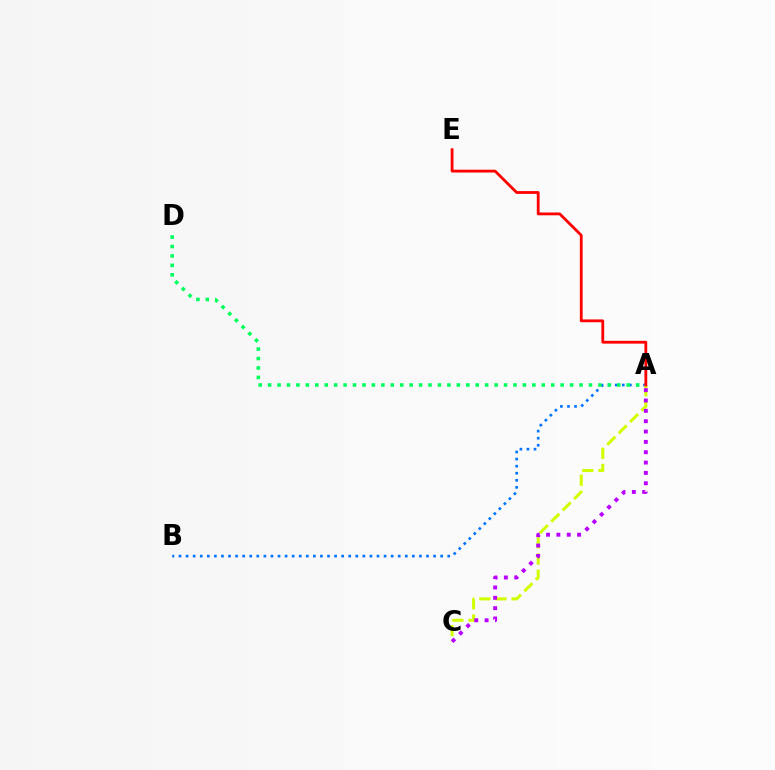{('A', 'B'): [{'color': '#0074ff', 'line_style': 'dotted', 'thickness': 1.92}], ('A', 'D'): [{'color': '#00ff5c', 'line_style': 'dotted', 'thickness': 2.56}], ('A', 'C'): [{'color': '#d1ff00', 'line_style': 'dashed', 'thickness': 2.19}, {'color': '#b900ff', 'line_style': 'dotted', 'thickness': 2.81}], ('A', 'E'): [{'color': '#ff0000', 'line_style': 'solid', 'thickness': 2.02}]}